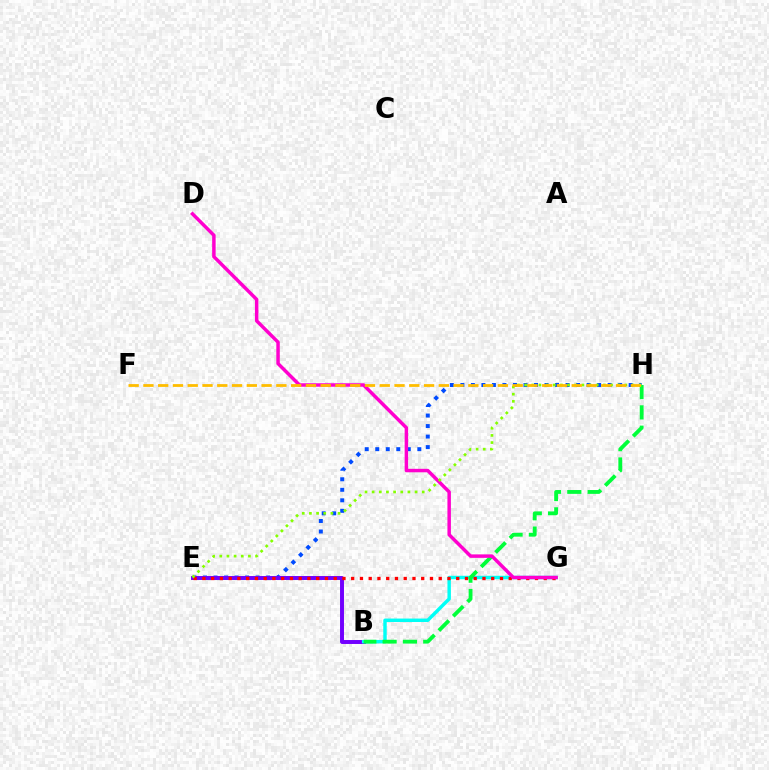{('E', 'H'): [{'color': '#004bff', 'line_style': 'dotted', 'thickness': 2.86}, {'color': '#84ff00', 'line_style': 'dotted', 'thickness': 1.94}], ('B', 'E'): [{'color': '#7200ff', 'line_style': 'solid', 'thickness': 2.84}], ('B', 'G'): [{'color': '#00fff6', 'line_style': 'solid', 'thickness': 2.47}], ('B', 'H'): [{'color': '#00ff39', 'line_style': 'dashed', 'thickness': 2.76}], ('E', 'G'): [{'color': '#ff0000', 'line_style': 'dotted', 'thickness': 2.38}], ('D', 'G'): [{'color': '#ff00cf', 'line_style': 'solid', 'thickness': 2.5}], ('F', 'H'): [{'color': '#ffbd00', 'line_style': 'dashed', 'thickness': 2.01}]}